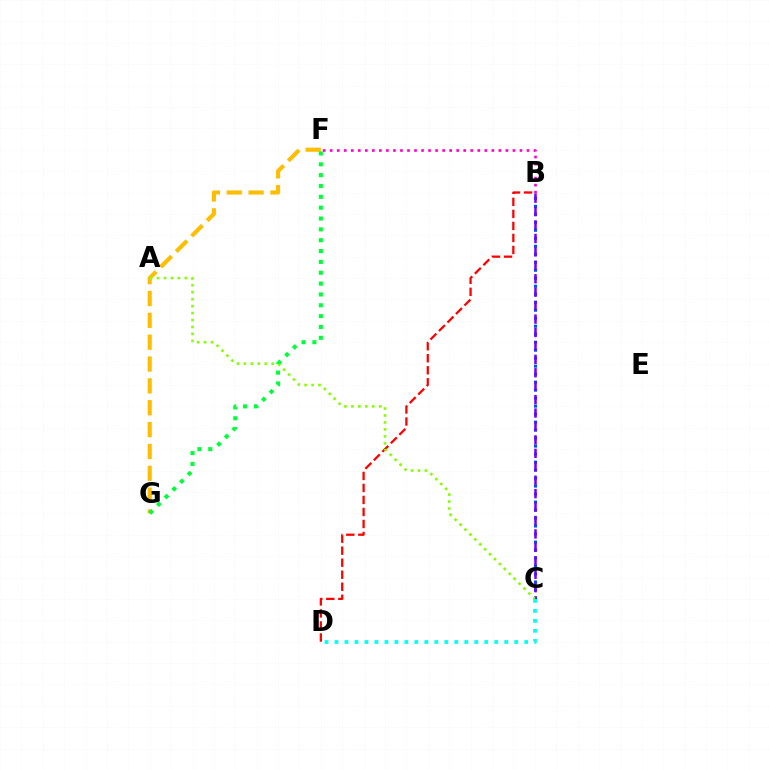{('B', 'F'): [{'color': '#ff00cf', 'line_style': 'dotted', 'thickness': 1.91}], ('B', 'D'): [{'color': '#ff0000', 'line_style': 'dashed', 'thickness': 1.63}], ('B', 'C'): [{'color': '#004bff', 'line_style': 'dotted', 'thickness': 2.17}, {'color': '#7200ff', 'line_style': 'dashed', 'thickness': 1.82}], ('F', 'G'): [{'color': '#ffbd00', 'line_style': 'dashed', 'thickness': 2.97}, {'color': '#00ff39', 'line_style': 'dotted', 'thickness': 2.95}], ('A', 'C'): [{'color': '#84ff00', 'line_style': 'dotted', 'thickness': 1.89}], ('C', 'D'): [{'color': '#00fff6', 'line_style': 'dotted', 'thickness': 2.71}]}